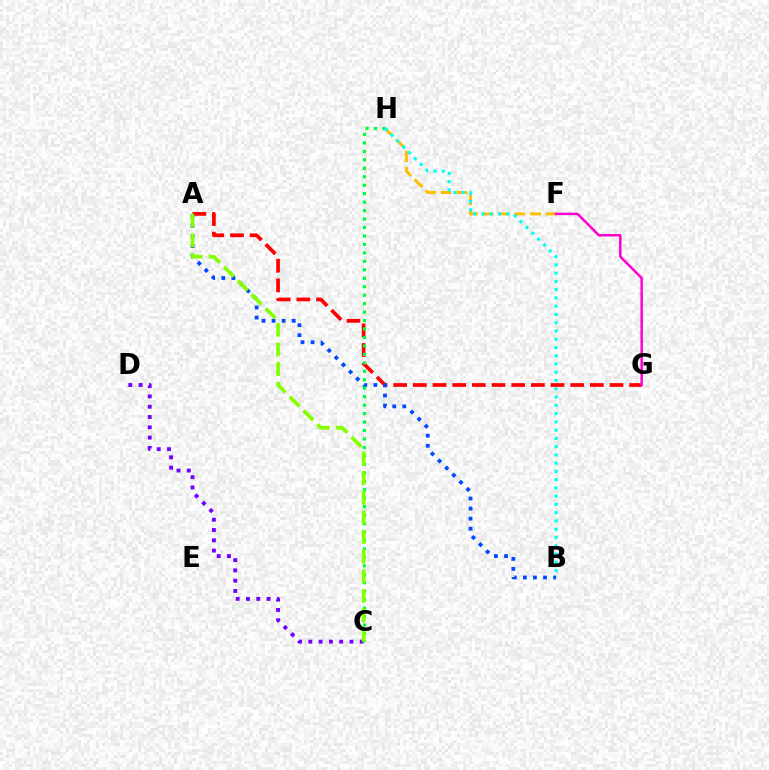{('F', 'H'): [{'color': '#ffbd00', 'line_style': 'dashed', 'thickness': 2.15}], ('A', 'G'): [{'color': '#ff0000', 'line_style': 'dashed', 'thickness': 2.67}], ('A', 'B'): [{'color': '#004bff', 'line_style': 'dotted', 'thickness': 2.73}], ('C', 'D'): [{'color': '#7200ff', 'line_style': 'dotted', 'thickness': 2.8}], ('C', 'H'): [{'color': '#00ff39', 'line_style': 'dotted', 'thickness': 2.3}], ('A', 'C'): [{'color': '#84ff00', 'line_style': 'dashed', 'thickness': 2.67}], ('B', 'H'): [{'color': '#00fff6', 'line_style': 'dotted', 'thickness': 2.24}], ('F', 'G'): [{'color': '#ff00cf', 'line_style': 'solid', 'thickness': 1.79}]}